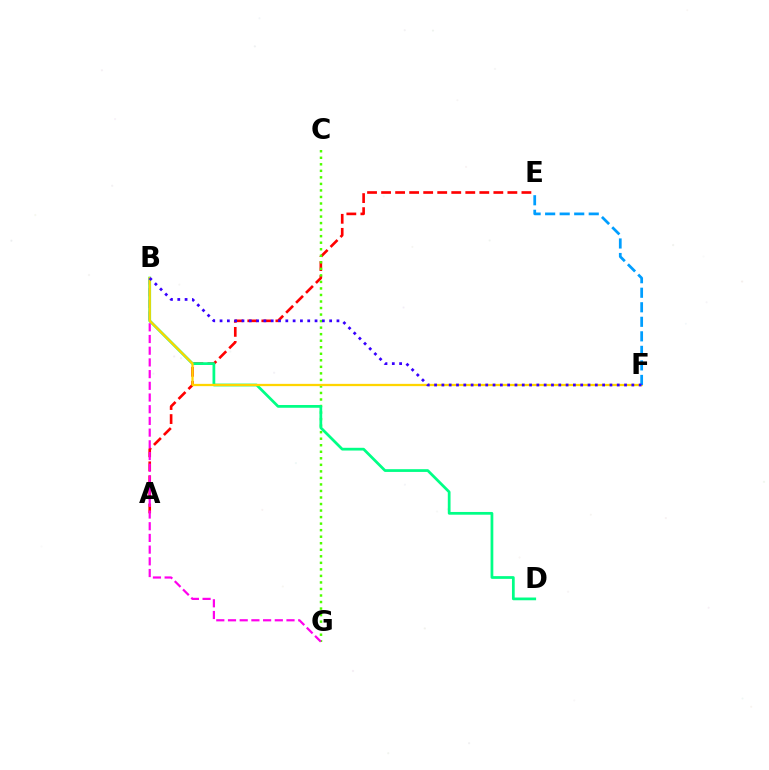{('A', 'E'): [{'color': '#ff0000', 'line_style': 'dashed', 'thickness': 1.91}], ('C', 'G'): [{'color': '#4fff00', 'line_style': 'dotted', 'thickness': 1.78}], ('B', 'G'): [{'color': '#ff00ed', 'line_style': 'dashed', 'thickness': 1.59}], ('B', 'D'): [{'color': '#00ff86', 'line_style': 'solid', 'thickness': 1.97}], ('B', 'F'): [{'color': '#ffd500', 'line_style': 'solid', 'thickness': 1.64}, {'color': '#3700ff', 'line_style': 'dotted', 'thickness': 1.99}], ('E', 'F'): [{'color': '#009eff', 'line_style': 'dashed', 'thickness': 1.97}]}